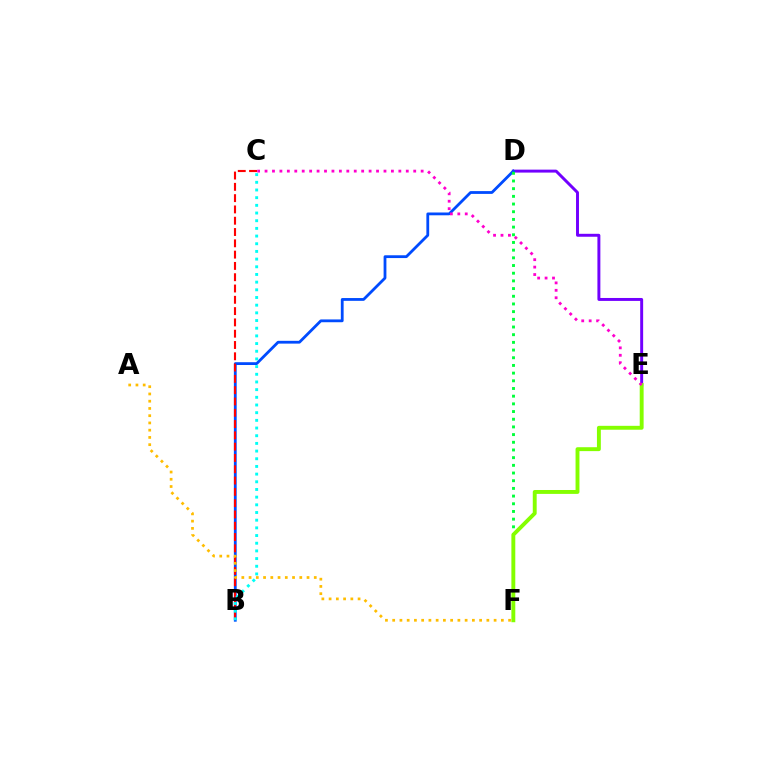{('D', 'E'): [{'color': '#7200ff', 'line_style': 'solid', 'thickness': 2.12}], ('B', 'D'): [{'color': '#004bff', 'line_style': 'solid', 'thickness': 2.01}], ('D', 'F'): [{'color': '#00ff39', 'line_style': 'dotted', 'thickness': 2.09}], ('E', 'F'): [{'color': '#84ff00', 'line_style': 'solid', 'thickness': 2.81}], ('B', 'C'): [{'color': '#ff0000', 'line_style': 'dashed', 'thickness': 1.53}, {'color': '#00fff6', 'line_style': 'dotted', 'thickness': 2.09}], ('C', 'E'): [{'color': '#ff00cf', 'line_style': 'dotted', 'thickness': 2.02}], ('A', 'F'): [{'color': '#ffbd00', 'line_style': 'dotted', 'thickness': 1.97}]}